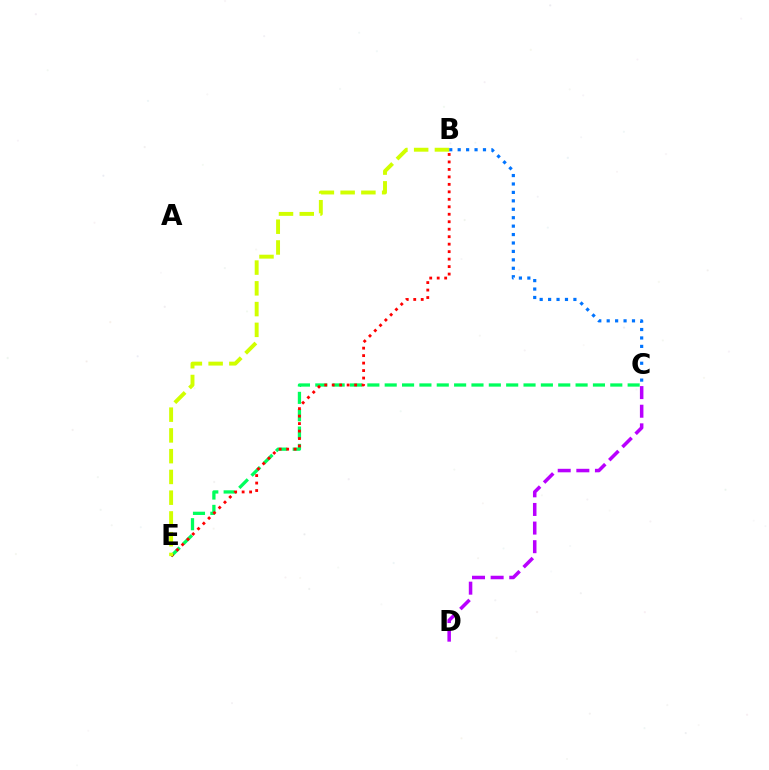{('B', 'C'): [{'color': '#0074ff', 'line_style': 'dotted', 'thickness': 2.29}], ('C', 'D'): [{'color': '#b900ff', 'line_style': 'dashed', 'thickness': 2.53}], ('C', 'E'): [{'color': '#00ff5c', 'line_style': 'dashed', 'thickness': 2.36}], ('B', 'E'): [{'color': '#ff0000', 'line_style': 'dotted', 'thickness': 2.03}, {'color': '#d1ff00', 'line_style': 'dashed', 'thickness': 2.82}]}